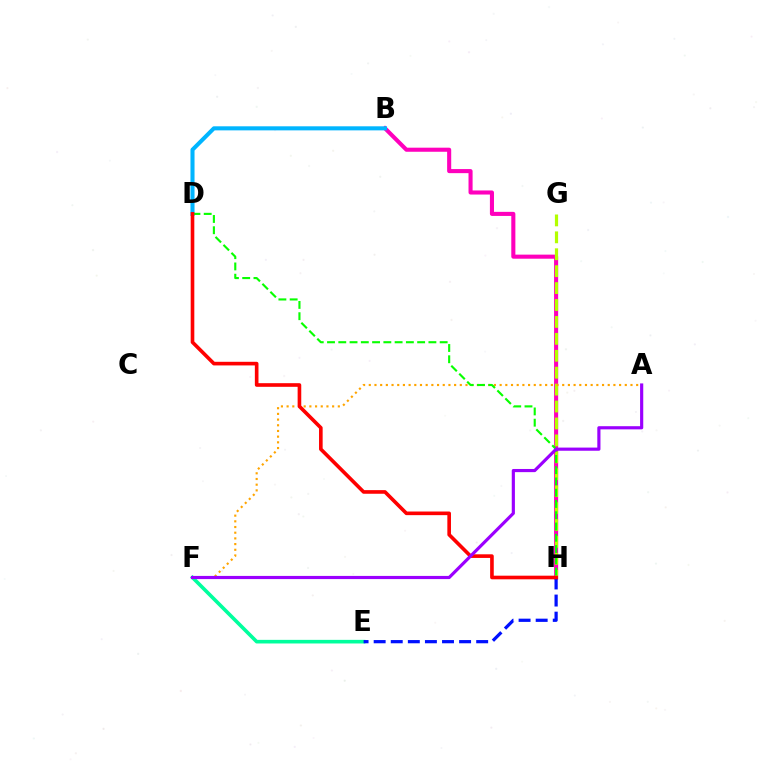{('B', 'H'): [{'color': '#ff00bd', 'line_style': 'solid', 'thickness': 2.94}], ('B', 'D'): [{'color': '#00b5ff', 'line_style': 'solid', 'thickness': 2.93}], ('E', 'F'): [{'color': '#00ff9d', 'line_style': 'solid', 'thickness': 2.6}], ('G', 'H'): [{'color': '#b3ff00', 'line_style': 'dashed', 'thickness': 2.3}], ('A', 'F'): [{'color': '#ffa500', 'line_style': 'dotted', 'thickness': 1.55}, {'color': '#9b00ff', 'line_style': 'solid', 'thickness': 2.28}], ('D', 'H'): [{'color': '#08ff00', 'line_style': 'dashed', 'thickness': 1.53}, {'color': '#ff0000', 'line_style': 'solid', 'thickness': 2.61}], ('E', 'H'): [{'color': '#0010ff', 'line_style': 'dashed', 'thickness': 2.32}]}